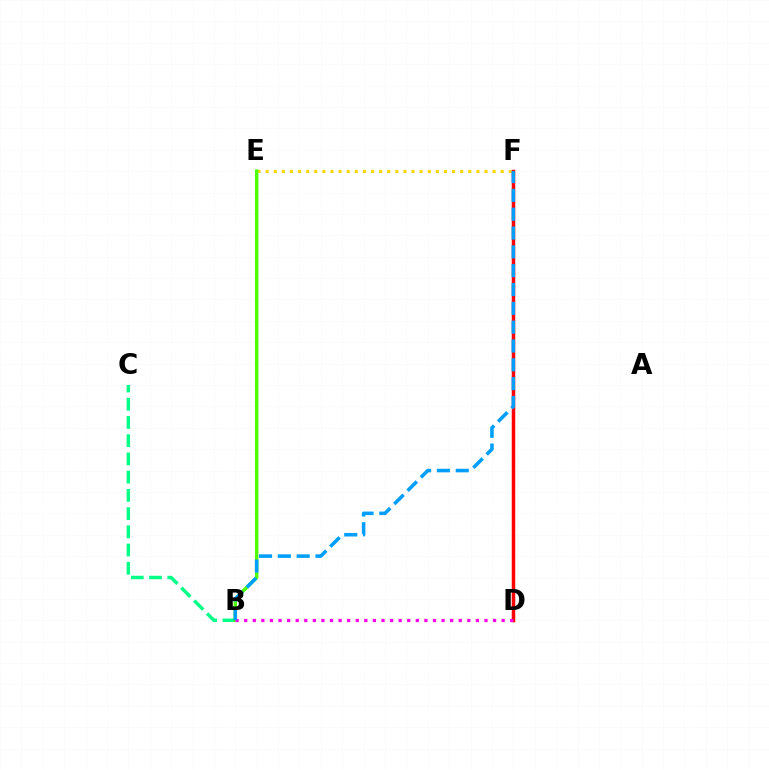{('D', 'F'): [{'color': '#3700ff', 'line_style': 'dotted', 'thickness': 2.04}, {'color': '#ff0000', 'line_style': 'solid', 'thickness': 2.51}], ('E', 'F'): [{'color': '#ffd500', 'line_style': 'dotted', 'thickness': 2.2}], ('B', 'C'): [{'color': '#00ff86', 'line_style': 'dashed', 'thickness': 2.48}], ('B', 'E'): [{'color': '#4fff00', 'line_style': 'solid', 'thickness': 2.49}], ('B', 'D'): [{'color': '#ff00ed', 'line_style': 'dotted', 'thickness': 2.33}], ('B', 'F'): [{'color': '#009eff', 'line_style': 'dashed', 'thickness': 2.56}]}